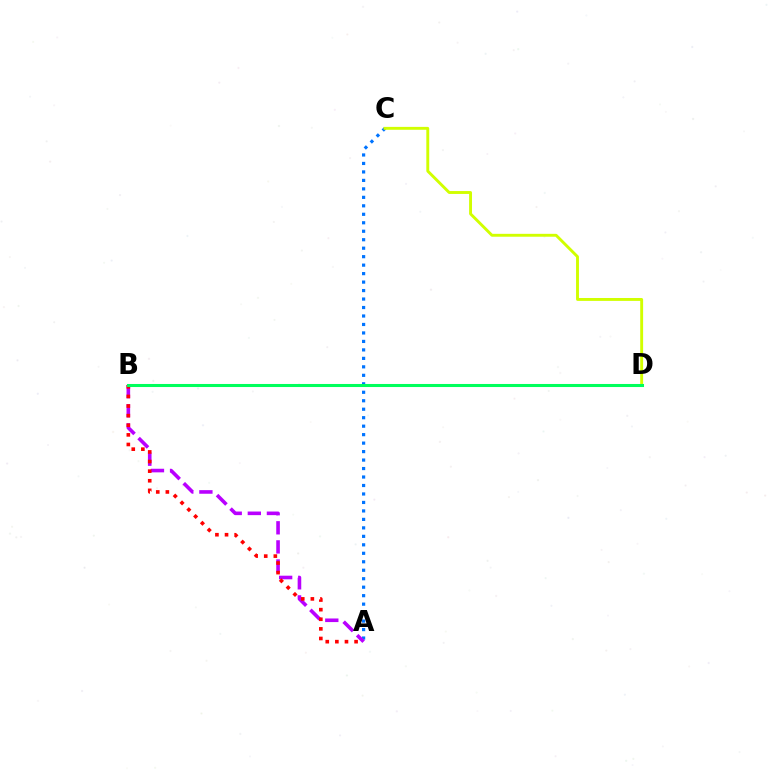{('A', 'C'): [{'color': '#0074ff', 'line_style': 'dotted', 'thickness': 2.3}], ('C', 'D'): [{'color': '#d1ff00', 'line_style': 'solid', 'thickness': 2.09}], ('A', 'B'): [{'color': '#b900ff', 'line_style': 'dashed', 'thickness': 2.59}, {'color': '#ff0000', 'line_style': 'dotted', 'thickness': 2.61}], ('B', 'D'): [{'color': '#00ff5c', 'line_style': 'solid', 'thickness': 2.2}]}